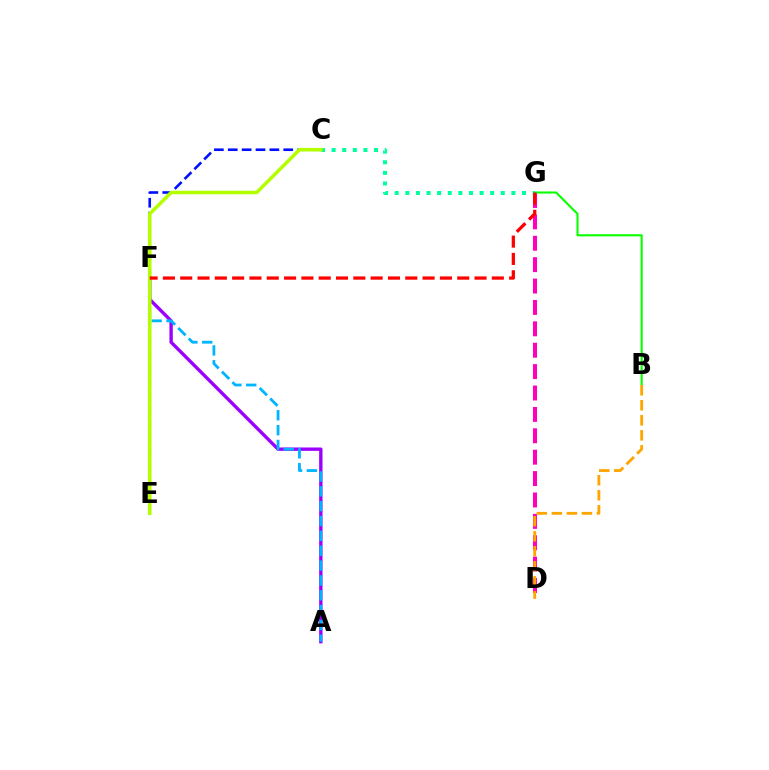{('C', 'E'): [{'color': '#0010ff', 'line_style': 'dashed', 'thickness': 1.88}, {'color': '#b3ff00', 'line_style': 'solid', 'thickness': 2.54}], ('D', 'G'): [{'color': '#ff00bd', 'line_style': 'dashed', 'thickness': 2.91}], ('A', 'F'): [{'color': '#9b00ff', 'line_style': 'solid', 'thickness': 2.42}, {'color': '#00b5ff', 'line_style': 'dashed', 'thickness': 2.02}], ('B', 'G'): [{'color': '#08ff00', 'line_style': 'solid', 'thickness': 1.52}], ('C', 'G'): [{'color': '#00ff9d', 'line_style': 'dotted', 'thickness': 2.88}], ('F', 'G'): [{'color': '#ff0000', 'line_style': 'dashed', 'thickness': 2.35}], ('B', 'D'): [{'color': '#ffa500', 'line_style': 'dashed', 'thickness': 2.04}]}